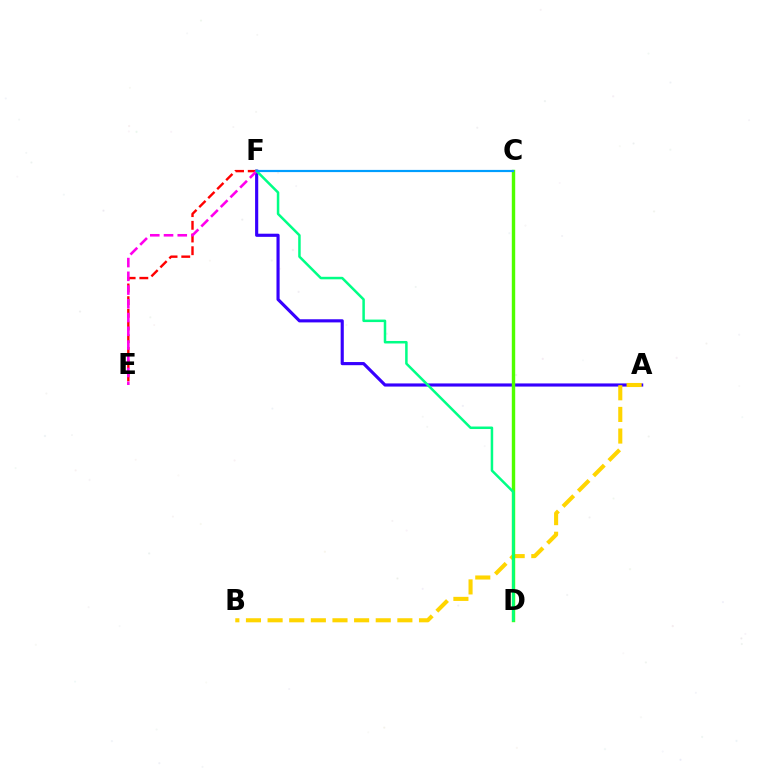{('A', 'F'): [{'color': '#3700ff', 'line_style': 'solid', 'thickness': 2.26}], ('E', 'F'): [{'color': '#ff0000', 'line_style': 'dashed', 'thickness': 1.72}, {'color': '#ff00ed', 'line_style': 'dashed', 'thickness': 1.87}], ('A', 'B'): [{'color': '#ffd500', 'line_style': 'dashed', 'thickness': 2.94}], ('C', 'D'): [{'color': '#4fff00', 'line_style': 'solid', 'thickness': 2.45}], ('D', 'F'): [{'color': '#00ff86', 'line_style': 'solid', 'thickness': 1.81}], ('C', 'F'): [{'color': '#009eff', 'line_style': 'solid', 'thickness': 1.57}]}